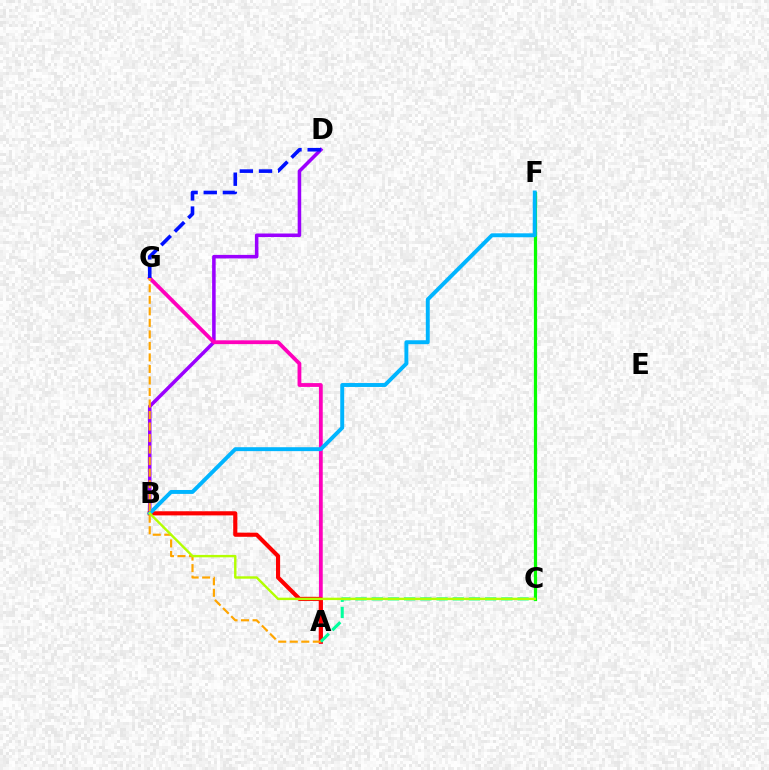{('B', 'D'): [{'color': '#9b00ff', 'line_style': 'solid', 'thickness': 2.55}], ('A', 'G'): [{'color': '#ff00bd', 'line_style': 'solid', 'thickness': 2.74}, {'color': '#ffa500', 'line_style': 'dashed', 'thickness': 1.57}], ('C', 'F'): [{'color': '#08ff00', 'line_style': 'solid', 'thickness': 2.31}], ('A', 'B'): [{'color': '#ff0000', 'line_style': 'solid', 'thickness': 2.98}], ('A', 'C'): [{'color': '#00ff9d', 'line_style': 'dashed', 'thickness': 2.2}], ('D', 'G'): [{'color': '#0010ff', 'line_style': 'dashed', 'thickness': 2.6}], ('B', 'F'): [{'color': '#00b5ff', 'line_style': 'solid', 'thickness': 2.82}], ('B', 'C'): [{'color': '#b3ff00', 'line_style': 'solid', 'thickness': 1.73}]}